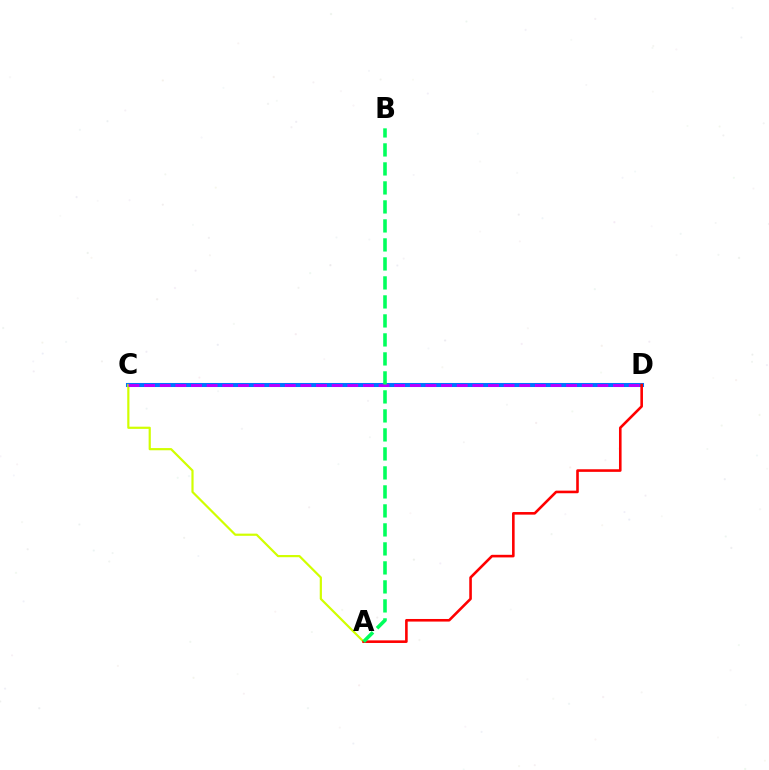{('C', 'D'): [{'color': '#0074ff', 'line_style': 'solid', 'thickness': 2.92}, {'color': '#b900ff', 'line_style': 'dashed', 'thickness': 2.12}], ('A', 'C'): [{'color': '#d1ff00', 'line_style': 'solid', 'thickness': 1.58}], ('A', 'D'): [{'color': '#ff0000', 'line_style': 'solid', 'thickness': 1.87}], ('A', 'B'): [{'color': '#00ff5c', 'line_style': 'dashed', 'thickness': 2.58}]}